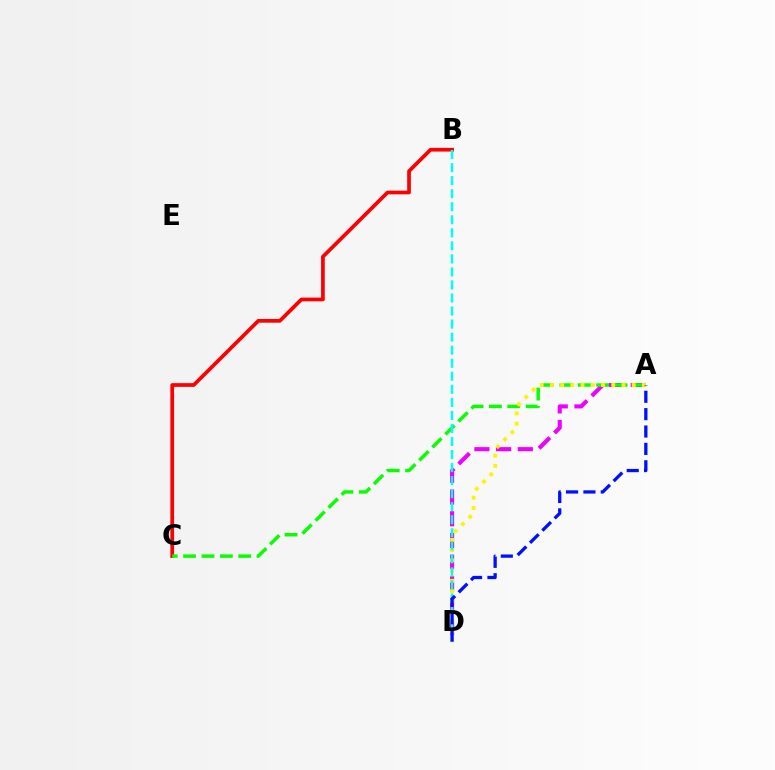{('A', 'D'): [{'color': '#ee00ff', 'line_style': 'dashed', 'thickness': 2.95}, {'color': '#fcf500', 'line_style': 'dotted', 'thickness': 2.78}, {'color': '#0010ff', 'line_style': 'dashed', 'thickness': 2.36}], ('B', 'C'): [{'color': '#ff0000', 'line_style': 'solid', 'thickness': 2.67}], ('A', 'C'): [{'color': '#08ff00', 'line_style': 'dashed', 'thickness': 2.5}], ('B', 'D'): [{'color': '#00fff6', 'line_style': 'dashed', 'thickness': 1.77}]}